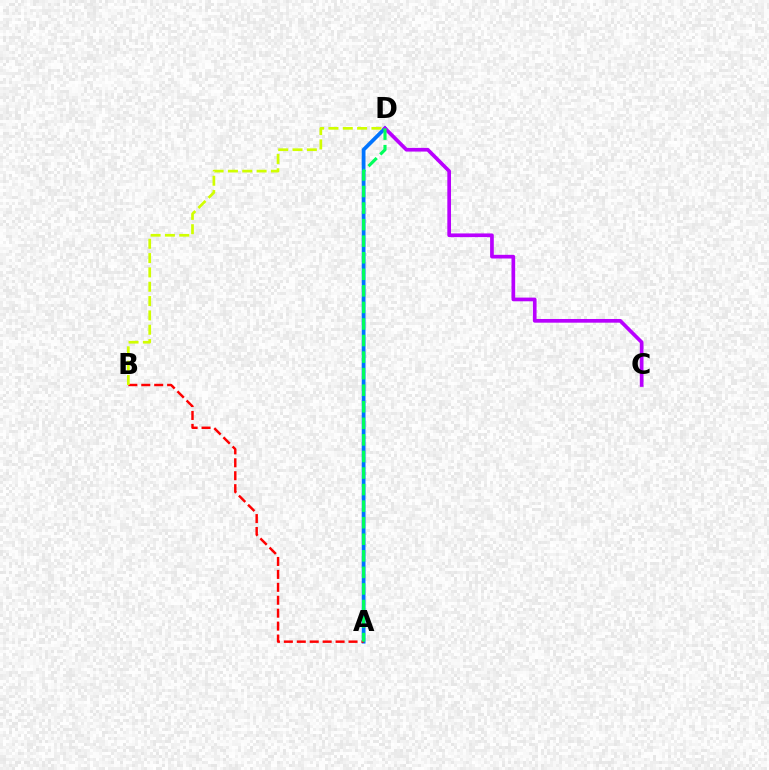{('A', 'D'): [{'color': '#0074ff', 'line_style': 'solid', 'thickness': 2.71}, {'color': '#00ff5c', 'line_style': 'dashed', 'thickness': 2.25}], ('A', 'B'): [{'color': '#ff0000', 'line_style': 'dashed', 'thickness': 1.76}], ('C', 'D'): [{'color': '#b900ff', 'line_style': 'solid', 'thickness': 2.65}], ('B', 'D'): [{'color': '#d1ff00', 'line_style': 'dashed', 'thickness': 1.95}]}